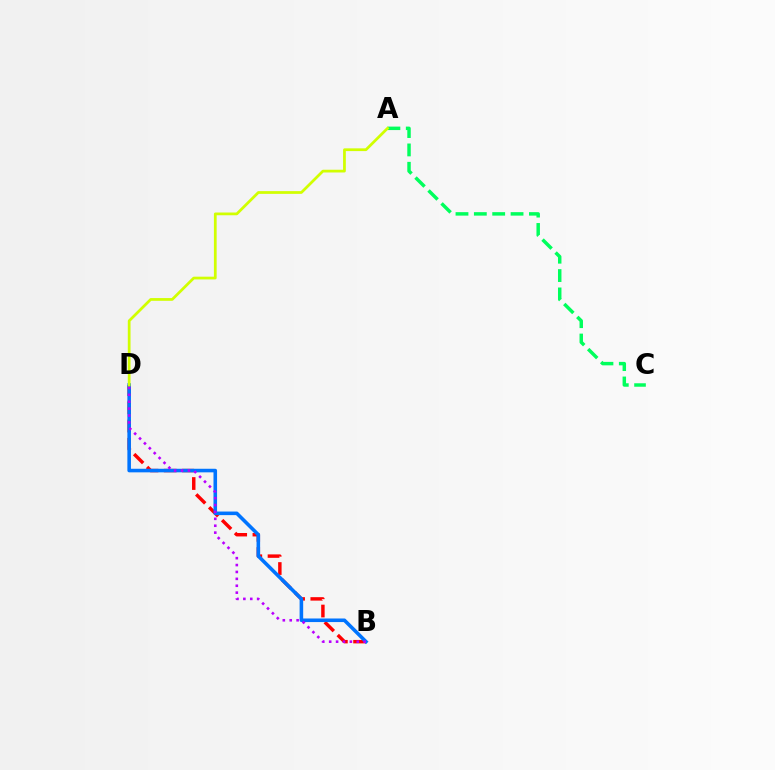{('B', 'D'): [{'color': '#ff0000', 'line_style': 'dashed', 'thickness': 2.48}, {'color': '#0074ff', 'line_style': 'solid', 'thickness': 2.58}, {'color': '#b900ff', 'line_style': 'dotted', 'thickness': 1.87}], ('A', 'C'): [{'color': '#00ff5c', 'line_style': 'dashed', 'thickness': 2.49}], ('A', 'D'): [{'color': '#d1ff00', 'line_style': 'solid', 'thickness': 1.98}]}